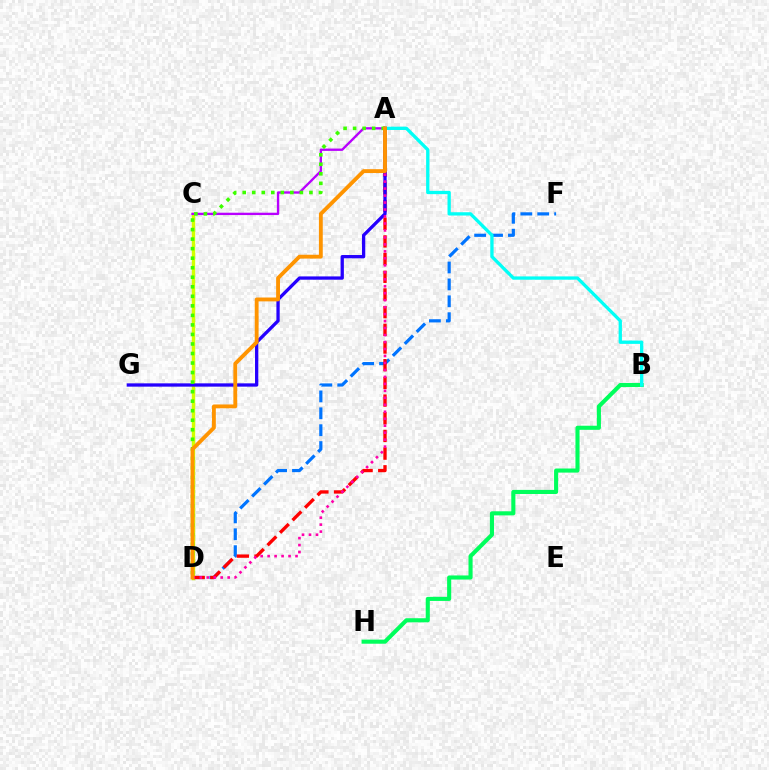{('D', 'F'): [{'color': '#0074ff', 'line_style': 'dashed', 'thickness': 2.3}], ('C', 'D'): [{'color': '#d1ff00', 'line_style': 'solid', 'thickness': 2.45}], ('A', 'C'): [{'color': '#b900ff', 'line_style': 'solid', 'thickness': 1.69}], ('A', 'D'): [{'color': '#ff0000', 'line_style': 'dashed', 'thickness': 2.4}, {'color': '#3dff00', 'line_style': 'dotted', 'thickness': 2.59}, {'color': '#ff00ac', 'line_style': 'dotted', 'thickness': 1.89}, {'color': '#ff9400', 'line_style': 'solid', 'thickness': 2.77}], ('B', 'H'): [{'color': '#00ff5c', 'line_style': 'solid', 'thickness': 2.95}], ('A', 'B'): [{'color': '#00fff6', 'line_style': 'solid', 'thickness': 2.38}], ('A', 'G'): [{'color': '#2500ff', 'line_style': 'solid', 'thickness': 2.37}]}